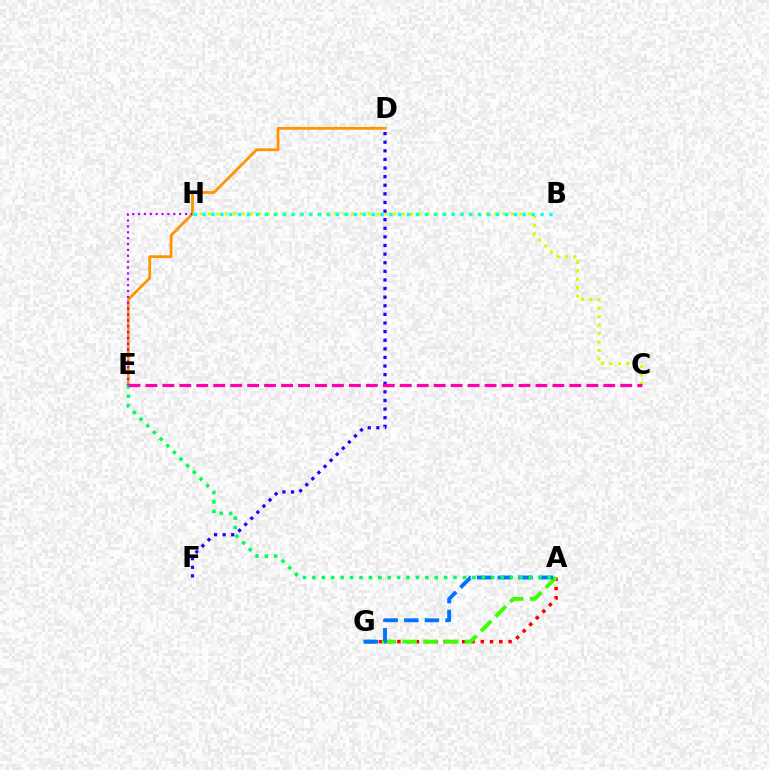{('A', 'G'): [{'color': '#ff0000', 'line_style': 'dotted', 'thickness': 2.52}, {'color': '#3dff00', 'line_style': 'dashed', 'thickness': 2.81}, {'color': '#0074ff', 'line_style': 'dashed', 'thickness': 2.8}], ('D', 'E'): [{'color': '#ff9400', 'line_style': 'solid', 'thickness': 2.0}], ('E', 'H'): [{'color': '#b900ff', 'line_style': 'dotted', 'thickness': 1.6}], ('C', 'H'): [{'color': '#d1ff00', 'line_style': 'dotted', 'thickness': 2.29}], ('D', 'F'): [{'color': '#2500ff', 'line_style': 'dotted', 'thickness': 2.34}], ('A', 'E'): [{'color': '#00ff5c', 'line_style': 'dotted', 'thickness': 2.56}], ('B', 'H'): [{'color': '#00fff6', 'line_style': 'dotted', 'thickness': 2.42}], ('C', 'E'): [{'color': '#ff00ac', 'line_style': 'dashed', 'thickness': 2.3}]}